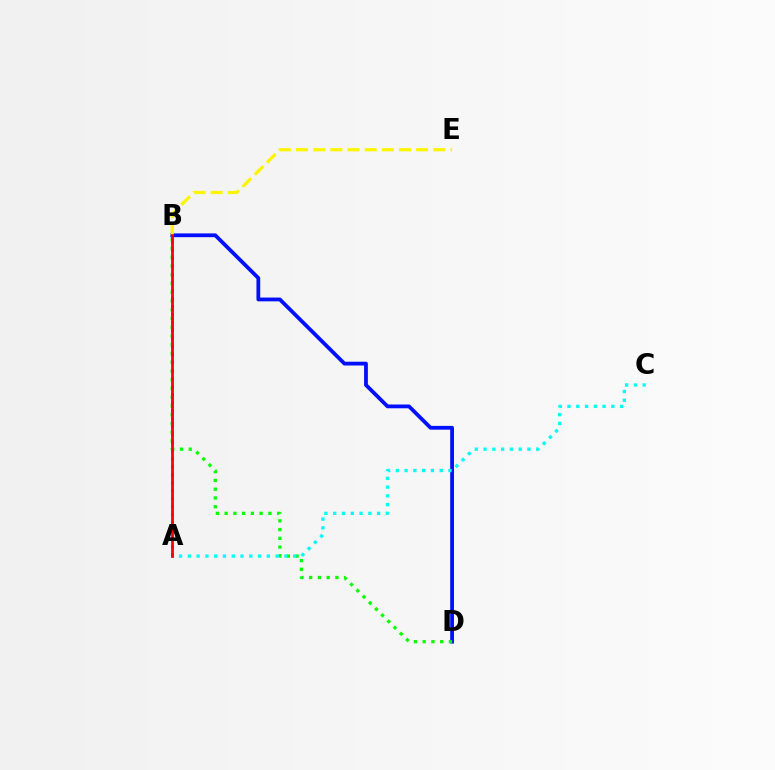{('B', 'D'): [{'color': '#0010ff', 'line_style': 'solid', 'thickness': 2.73}, {'color': '#08ff00', 'line_style': 'dotted', 'thickness': 2.38}], ('A', 'B'): [{'color': '#ee00ff', 'line_style': 'dotted', 'thickness': 2.18}, {'color': '#ff0000', 'line_style': 'solid', 'thickness': 2.0}], ('B', 'E'): [{'color': '#fcf500', 'line_style': 'dashed', 'thickness': 2.33}], ('A', 'C'): [{'color': '#00fff6', 'line_style': 'dotted', 'thickness': 2.39}]}